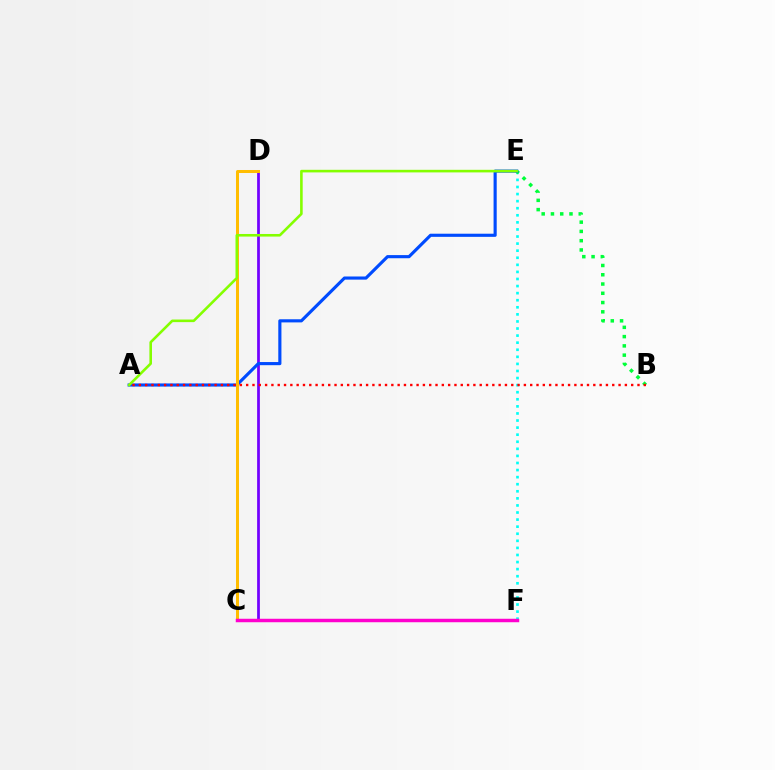{('E', 'F'): [{'color': '#00fff6', 'line_style': 'dotted', 'thickness': 1.92}], ('B', 'E'): [{'color': '#00ff39', 'line_style': 'dotted', 'thickness': 2.52}], ('C', 'D'): [{'color': '#7200ff', 'line_style': 'solid', 'thickness': 1.98}, {'color': '#ffbd00', 'line_style': 'solid', 'thickness': 2.17}], ('A', 'E'): [{'color': '#004bff', 'line_style': 'solid', 'thickness': 2.26}, {'color': '#84ff00', 'line_style': 'solid', 'thickness': 1.87}], ('C', 'F'): [{'color': '#ff00cf', 'line_style': 'solid', 'thickness': 2.5}], ('A', 'B'): [{'color': '#ff0000', 'line_style': 'dotted', 'thickness': 1.71}]}